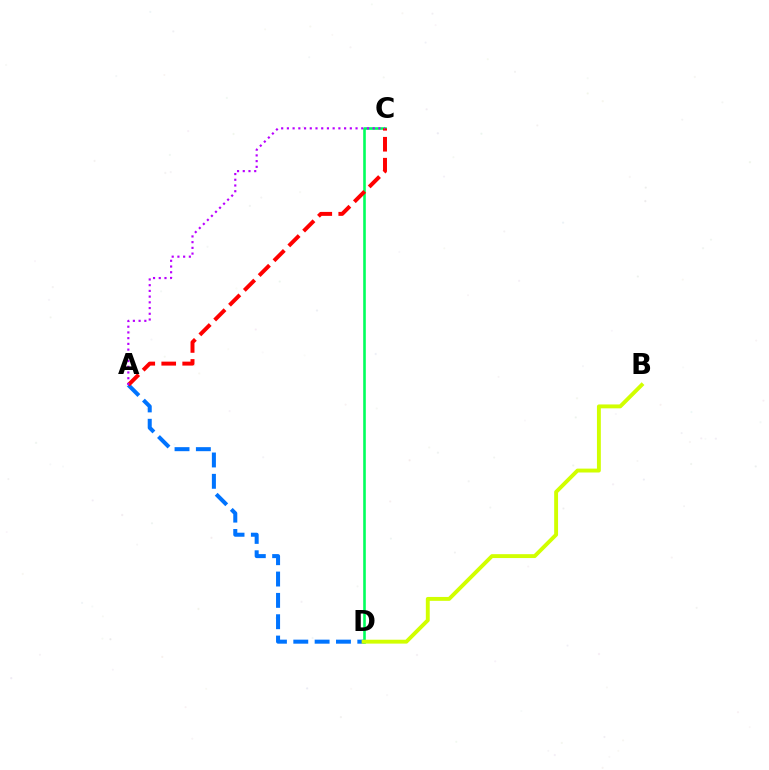{('C', 'D'): [{'color': '#00ff5c', 'line_style': 'solid', 'thickness': 1.88}], ('A', 'D'): [{'color': '#0074ff', 'line_style': 'dashed', 'thickness': 2.9}], ('A', 'C'): [{'color': '#ff0000', 'line_style': 'dashed', 'thickness': 2.85}, {'color': '#b900ff', 'line_style': 'dotted', 'thickness': 1.55}], ('B', 'D'): [{'color': '#d1ff00', 'line_style': 'solid', 'thickness': 2.8}]}